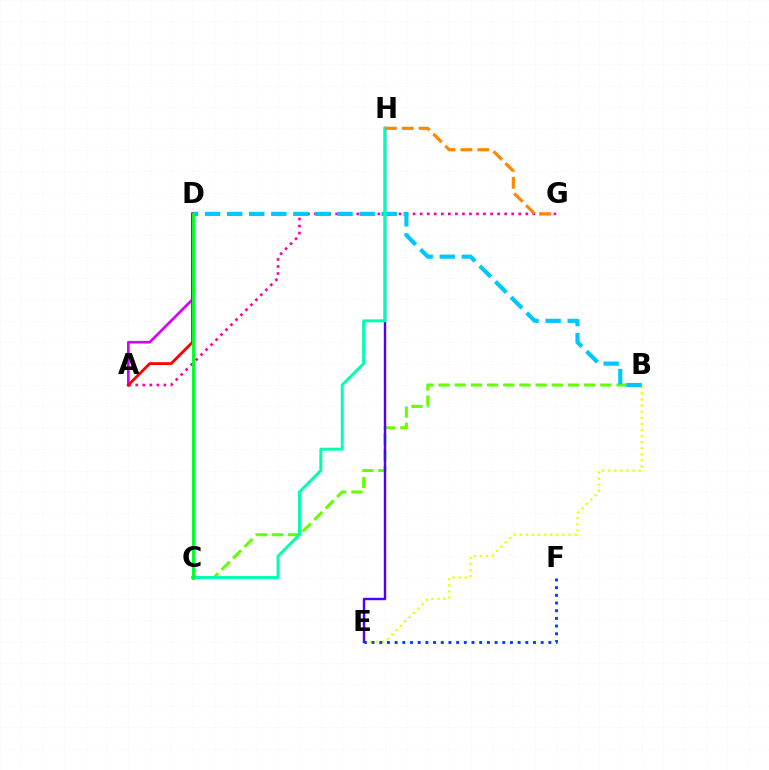{('A', 'G'): [{'color': '#ff00a0', 'line_style': 'dotted', 'thickness': 1.91}], ('A', 'D'): [{'color': '#d600ff', 'line_style': 'solid', 'thickness': 1.94}, {'color': '#ff0000', 'line_style': 'solid', 'thickness': 2.03}], ('B', 'C'): [{'color': '#66ff00', 'line_style': 'dashed', 'thickness': 2.2}], ('B', 'E'): [{'color': '#eeff00', 'line_style': 'dotted', 'thickness': 1.65}], ('E', 'H'): [{'color': '#4f00ff', 'line_style': 'solid', 'thickness': 1.74}], ('B', 'D'): [{'color': '#00c7ff', 'line_style': 'dashed', 'thickness': 3.0}], ('E', 'F'): [{'color': '#003fff', 'line_style': 'dotted', 'thickness': 2.09}], ('C', 'H'): [{'color': '#00ffaf', 'line_style': 'solid', 'thickness': 2.14}], ('C', 'D'): [{'color': '#00ff27', 'line_style': 'solid', 'thickness': 2.1}], ('G', 'H'): [{'color': '#ff8800', 'line_style': 'dashed', 'thickness': 2.29}]}